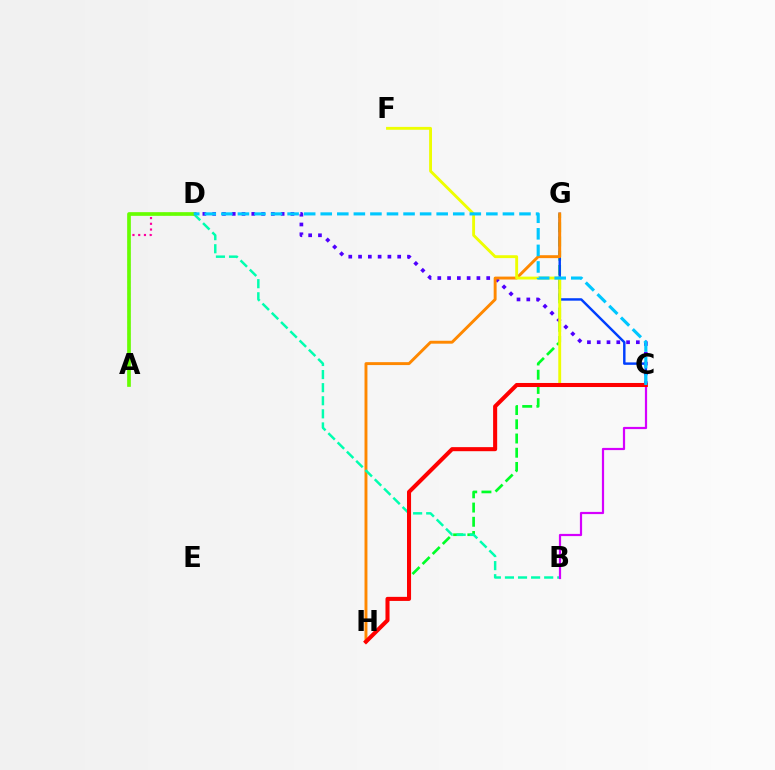{('G', 'H'): [{'color': '#00ff27', 'line_style': 'dashed', 'thickness': 1.93}, {'color': '#ff8800', 'line_style': 'solid', 'thickness': 2.1}], ('C', 'G'): [{'color': '#003fff', 'line_style': 'solid', 'thickness': 1.76}], ('C', 'D'): [{'color': '#4f00ff', 'line_style': 'dotted', 'thickness': 2.66}, {'color': '#00c7ff', 'line_style': 'dashed', 'thickness': 2.25}], ('C', 'F'): [{'color': '#eeff00', 'line_style': 'solid', 'thickness': 2.07}], ('A', 'D'): [{'color': '#ff00a0', 'line_style': 'dotted', 'thickness': 1.56}, {'color': '#66ff00', 'line_style': 'solid', 'thickness': 2.65}], ('B', 'D'): [{'color': '#00ffaf', 'line_style': 'dashed', 'thickness': 1.78}], ('B', 'C'): [{'color': '#d600ff', 'line_style': 'solid', 'thickness': 1.59}], ('C', 'H'): [{'color': '#ff0000', 'line_style': 'solid', 'thickness': 2.92}]}